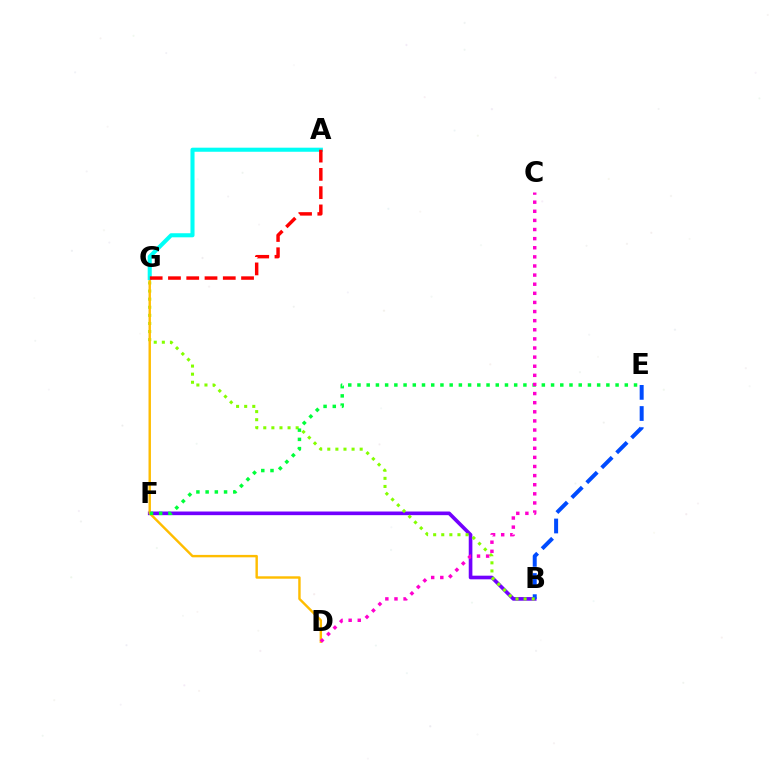{('B', 'F'): [{'color': '#7200ff', 'line_style': 'solid', 'thickness': 2.62}], ('B', 'E'): [{'color': '#004bff', 'line_style': 'dashed', 'thickness': 2.87}], ('B', 'G'): [{'color': '#84ff00', 'line_style': 'dotted', 'thickness': 2.2}], ('D', 'G'): [{'color': '#ffbd00', 'line_style': 'solid', 'thickness': 1.74}], ('E', 'F'): [{'color': '#00ff39', 'line_style': 'dotted', 'thickness': 2.5}], ('A', 'G'): [{'color': '#00fff6', 'line_style': 'solid', 'thickness': 2.93}, {'color': '#ff0000', 'line_style': 'dashed', 'thickness': 2.48}], ('C', 'D'): [{'color': '#ff00cf', 'line_style': 'dotted', 'thickness': 2.48}]}